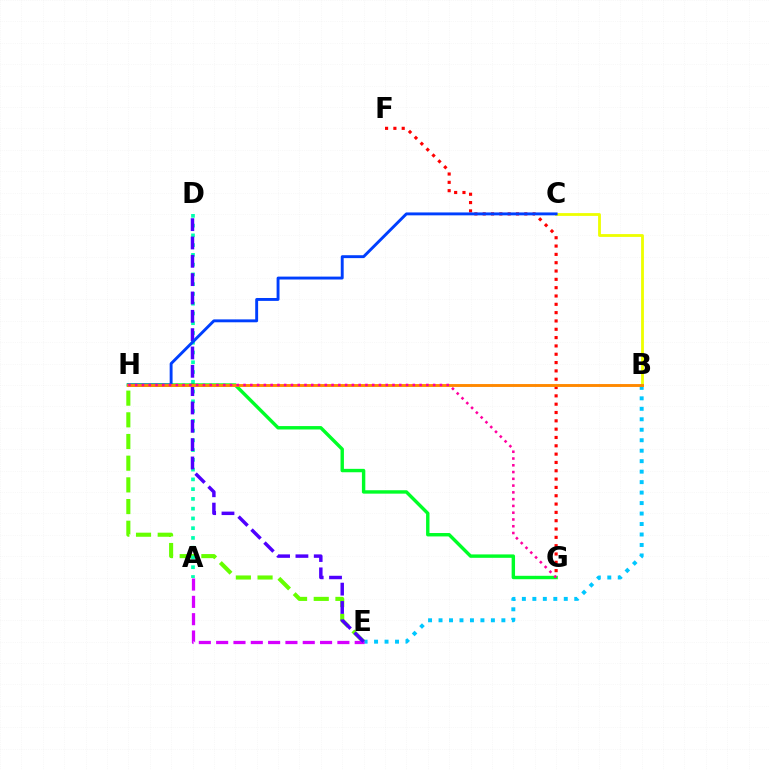{('B', 'C'): [{'color': '#eeff00', 'line_style': 'solid', 'thickness': 2.02}], ('B', 'E'): [{'color': '#00c7ff', 'line_style': 'dotted', 'thickness': 2.85}], ('E', 'H'): [{'color': '#66ff00', 'line_style': 'dashed', 'thickness': 2.95}], ('A', 'E'): [{'color': '#d600ff', 'line_style': 'dashed', 'thickness': 2.35}], ('A', 'D'): [{'color': '#00ffaf', 'line_style': 'dotted', 'thickness': 2.65}], ('D', 'E'): [{'color': '#4f00ff', 'line_style': 'dashed', 'thickness': 2.49}], ('G', 'H'): [{'color': '#00ff27', 'line_style': 'solid', 'thickness': 2.45}, {'color': '#ff00a0', 'line_style': 'dotted', 'thickness': 1.84}], ('F', 'G'): [{'color': '#ff0000', 'line_style': 'dotted', 'thickness': 2.26}], ('C', 'H'): [{'color': '#003fff', 'line_style': 'solid', 'thickness': 2.09}], ('B', 'H'): [{'color': '#ff8800', 'line_style': 'solid', 'thickness': 2.09}]}